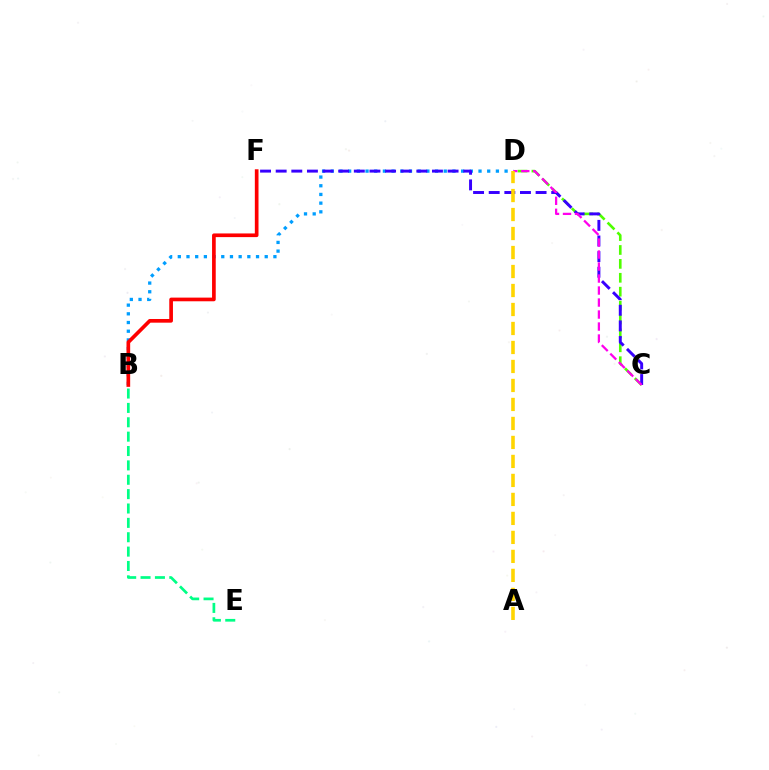{('B', 'D'): [{'color': '#009eff', 'line_style': 'dotted', 'thickness': 2.36}], ('C', 'D'): [{'color': '#4fff00', 'line_style': 'dashed', 'thickness': 1.89}, {'color': '#ff00ed', 'line_style': 'dashed', 'thickness': 1.63}], ('C', 'F'): [{'color': '#3700ff', 'line_style': 'dashed', 'thickness': 2.12}], ('B', 'F'): [{'color': '#ff0000', 'line_style': 'solid', 'thickness': 2.64}], ('B', 'E'): [{'color': '#00ff86', 'line_style': 'dashed', 'thickness': 1.95}], ('A', 'D'): [{'color': '#ffd500', 'line_style': 'dashed', 'thickness': 2.58}]}